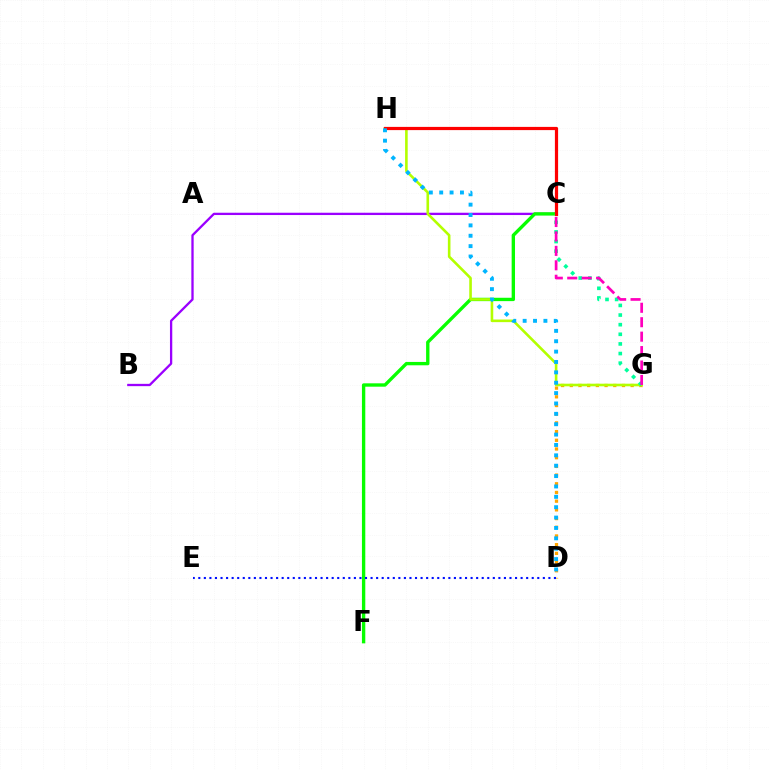{('B', 'C'): [{'color': '#9b00ff', 'line_style': 'solid', 'thickness': 1.66}], ('C', 'F'): [{'color': '#08ff00', 'line_style': 'solid', 'thickness': 2.42}], ('D', 'G'): [{'color': '#ffa500', 'line_style': 'dotted', 'thickness': 2.36}], ('G', 'H'): [{'color': '#b3ff00', 'line_style': 'solid', 'thickness': 1.88}], ('C', 'G'): [{'color': '#00ff9d', 'line_style': 'dotted', 'thickness': 2.62}, {'color': '#ff00bd', 'line_style': 'dashed', 'thickness': 1.96}], ('C', 'H'): [{'color': '#ff0000', 'line_style': 'solid', 'thickness': 2.31}], ('D', 'H'): [{'color': '#00b5ff', 'line_style': 'dotted', 'thickness': 2.82}], ('D', 'E'): [{'color': '#0010ff', 'line_style': 'dotted', 'thickness': 1.51}]}